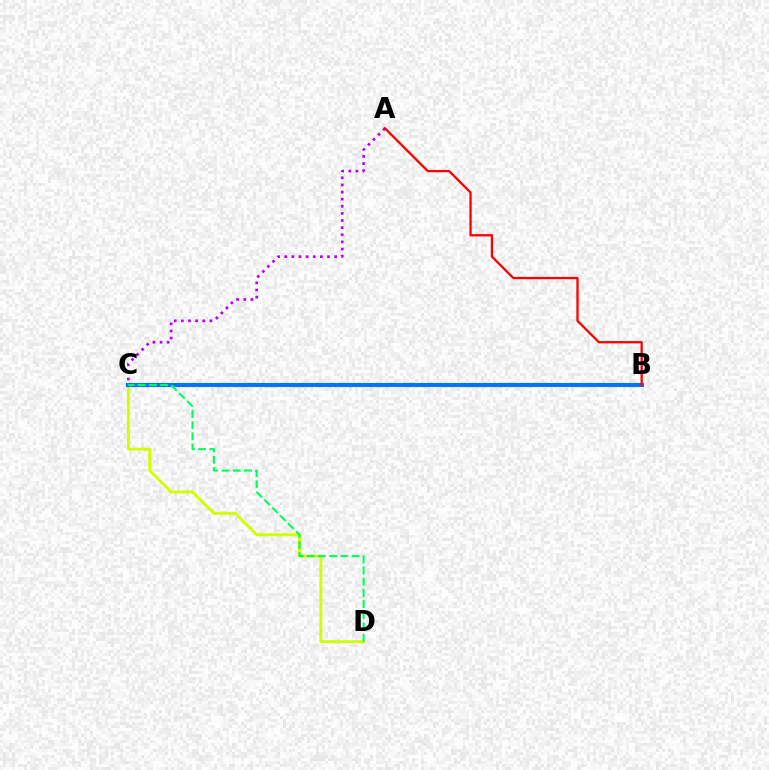{('C', 'D'): [{'color': '#d1ff00', 'line_style': 'solid', 'thickness': 2.09}, {'color': '#00ff5c', 'line_style': 'dashed', 'thickness': 1.52}], ('B', 'C'): [{'color': '#0074ff', 'line_style': 'solid', 'thickness': 2.97}], ('A', 'C'): [{'color': '#b900ff', 'line_style': 'dotted', 'thickness': 1.94}], ('A', 'B'): [{'color': '#ff0000', 'line_style': 'solid', 'thickness': 1.65}]}